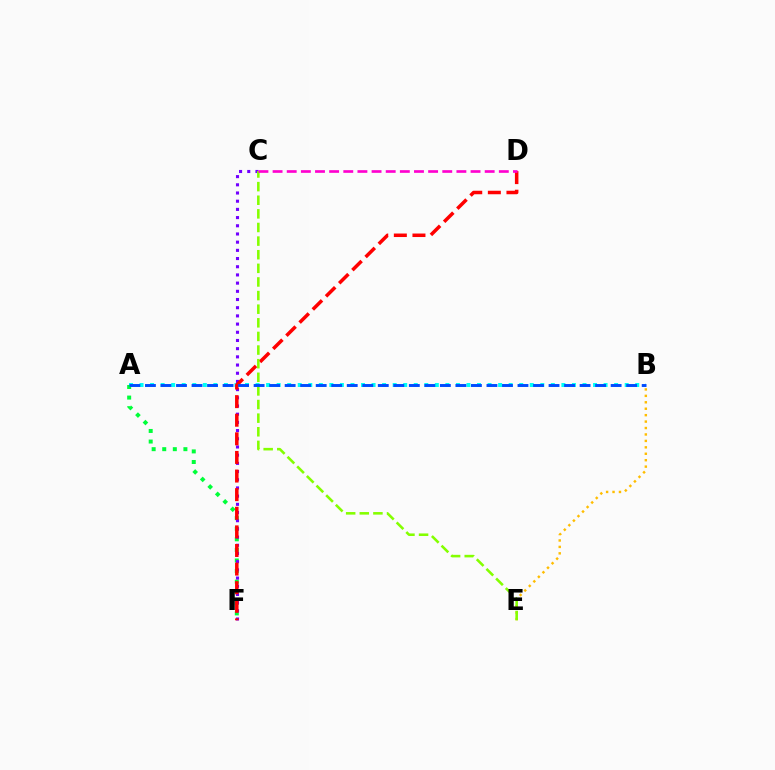{('A', 'B'): [{'color': '#00fff6', 'line_style': 'dotted', 'thickness': 2.87}, {'color': '#004bff', 'line_style': 'dashed', 'thickness': 2.11}], ('A', 'F'): [{'color': '#00ff39', 'line_style': 'dotted', 'thickness': 2.88}], ('C', 'F'): [{'color': '#7200ff', 'line_style': 'dotted', 'thickness': 2.23}], ('B', 'E'): [{'color': '#ffbd00', 'line_style': 'dotted', 'thickness': 1.75}], ('D', 'F'): [{'color': '#ff0000', 'line_style': 'dashed', 'thickness': 2.53}], ('C', 'E'): [{'color': '#84ff00', 'line_style': 'dashed', 'thickness': 1.85}], ('C', 'D'): [{'color': '#ff00cf', 'line_style': 'dashed', 'thickness': 1.92}]}